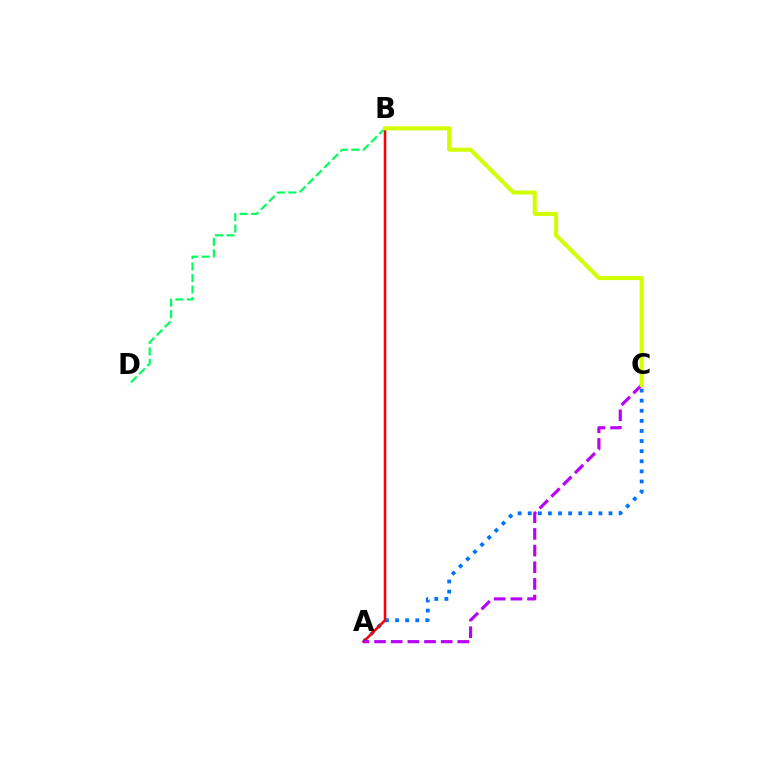{('B', 'D'): [{'color': '#00ff5c', 'line_style': 'dashed', 'thickness': 1.57}], ('A', 'C'): [{'color': '#0074ff', 'line_style': 'dotted', 'thickness': 2.74}, {'color': '#b900ff', 'line_style': 'dashed', 'thickness': 2.26}], ('A', 'B'): [{'color': '#ff0000', 'line_style': 'solid', 'thickness': 1.84}], ('B', 'C'): [{'color': '#d1ff00', 'line_style': 'solid', 'thickness': 2.92}]}